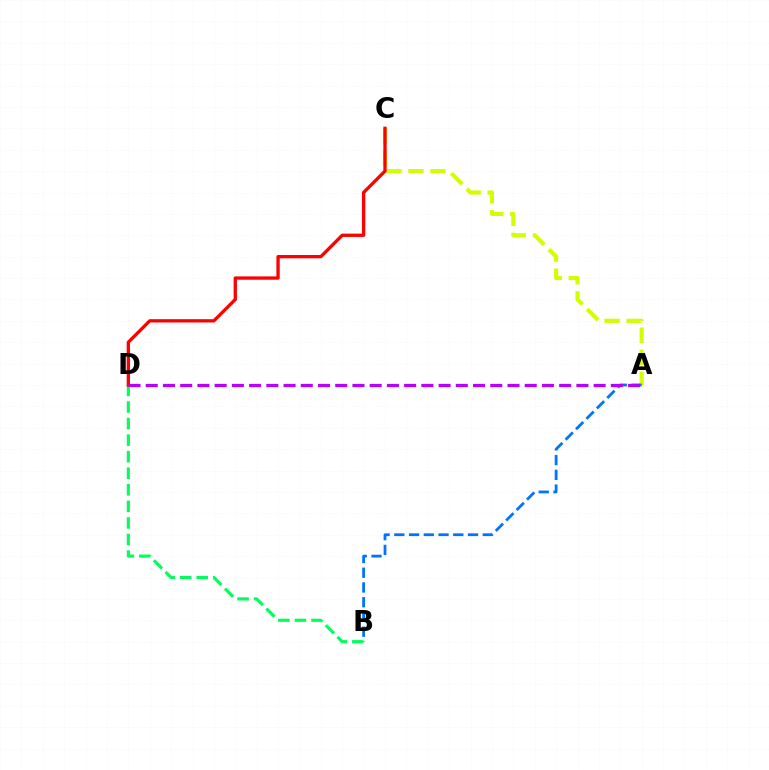{('A', 'C'): [{'color': '#d1ff00', 'line_style': 'dashed', 'thickness': 2.99}], ('A', 'B'): [{'color': '#0074ff', 'line_style': 'dashed', 'thickness': 2.0}], ('B', 'D'): [{'color': '#00ff5c', 'line_style': 'dashed', 'thickness': 2.25}], ('C', 'D'): [{'color': '#ff0000', 'line_style': 'solid', 'thickness': 2.38}], ('A', 'D'): [{'color': '#b900ff', 'line_style': 'dashed', 'thickness': 2.34}]}